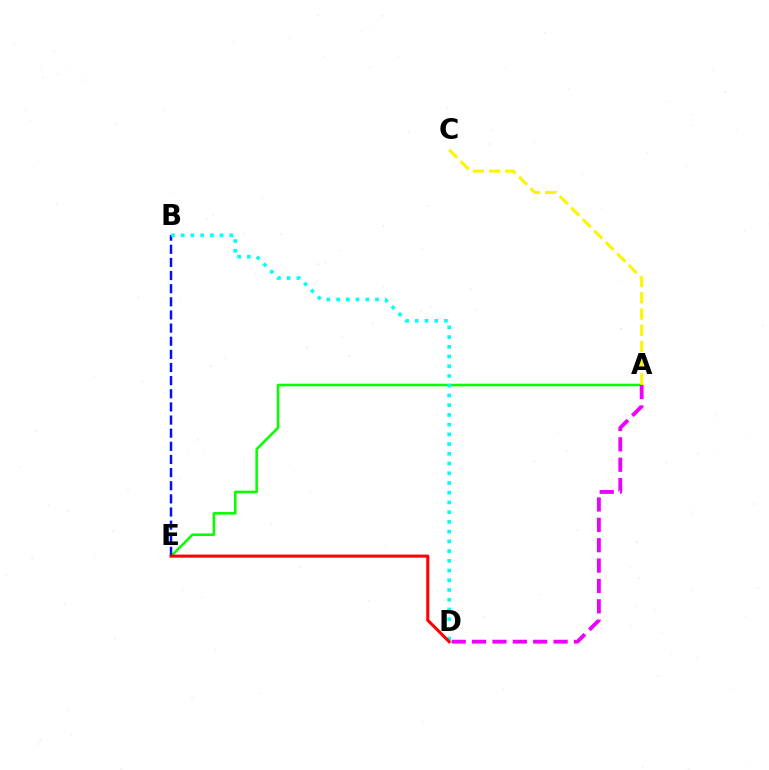{('A', 'E'): [{'color': '#08ff00', 'line_style': 'solid', 'thickness': 1.84}], ('B', 'E'): [{'color': '#0010ff', 'line_style': 'dashed', 'thickness': 1.78}], ('A', 'C'): [{'color': '#fcf500', 'line_style': 'dashed', 'thickness': 2.21}], ('B', 'D'): [{'color': '#00fff6', 'line_style': 'dotted', 'thickness': 2.64}], ('D', 'E'): [{'color': '#ff0000', 'line_style': 'solid', 'thickness': 2.2}], ('A', 'D'): [{'color': '#ee00ff', 'line_style': 'dashed', 'thickness': 2.77}]}